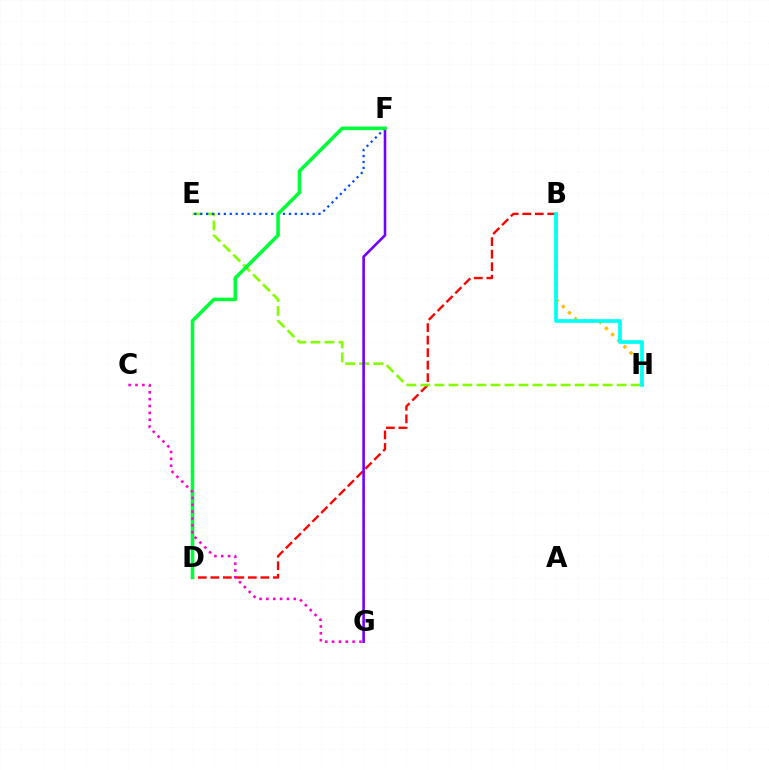{('B', 'H'): [{'color': '#ffbd00', 'line_style': 'dotted', 'thickness': 2.36}, {'color': '#00fff6', 'line_style': 'solid', 'thickness': 2.69}], ('B', 'D'): [{'color': '#ff0000', 'line_style': 'dashed', 'thickness': 1.7}], ('E', 'H'): [{'color': '#84ff00', 'line_style': 'dashed', 'thickness': 1.9}], ('E', 'F'): [{'color': '#004bff', 'line_style': 'dotted', 'thickness': 1.61}], ('F', 'G'): [{'color': '#7200ff', 'line_style': 'solid', 'thickness': 1.87}], ('D', 'F'): [{'color': '#00ff39', 'line_style': 'solid', 'thickness': 2.57}], ('C', 'G'): [{'color': '#ff00cf', 'line_style': 'dotted', 'thickness': 1.86}]}